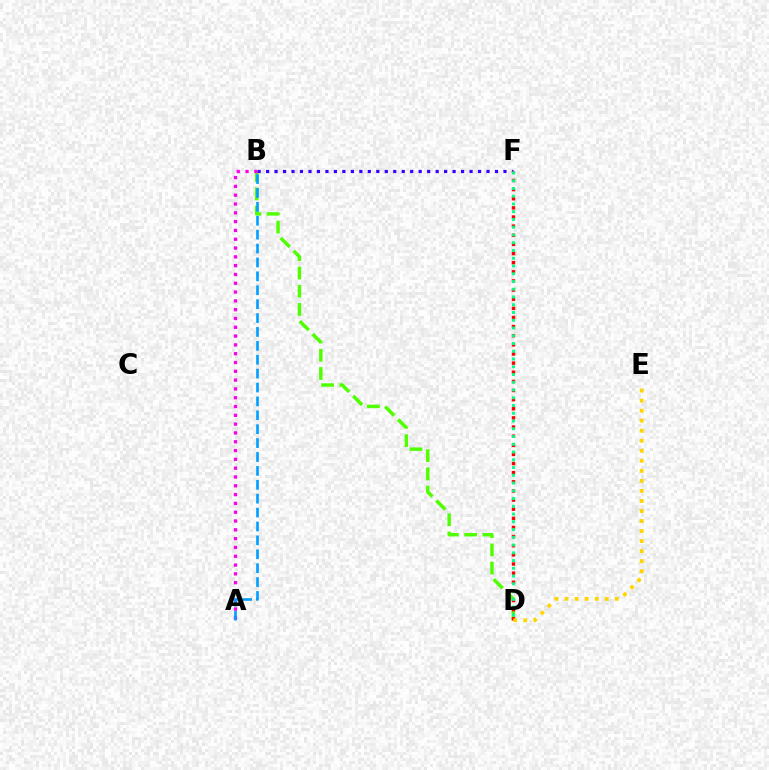{('B', 'D'): [{'color': '#4fff00', 'line_style': 'dashed', 'thickness': 2.48}], ('B', 'F'): [{'color': '#3700ff', 'line_style': 'dotted', 'thickness': 2.3}], ('A', 'B'): [{'color': '#ff00ed', 'line_style': 'dotted', 'thickness': 2.39}, {'color': '#009eff', 'line_style': 'dashed', 'thickness': 1.89}], ('D', 'F'): [{'color': '#ff0000', 'line_style': 'dotted', 'thickness': 2.48}, {'color': '#00ff86', 'line_style': 'dotted', 'thickness': 2.11}], ('D', 'E'): [{'color': '#ffd500', 'line_style': 'dotted', 'thickness': 2.73}]}